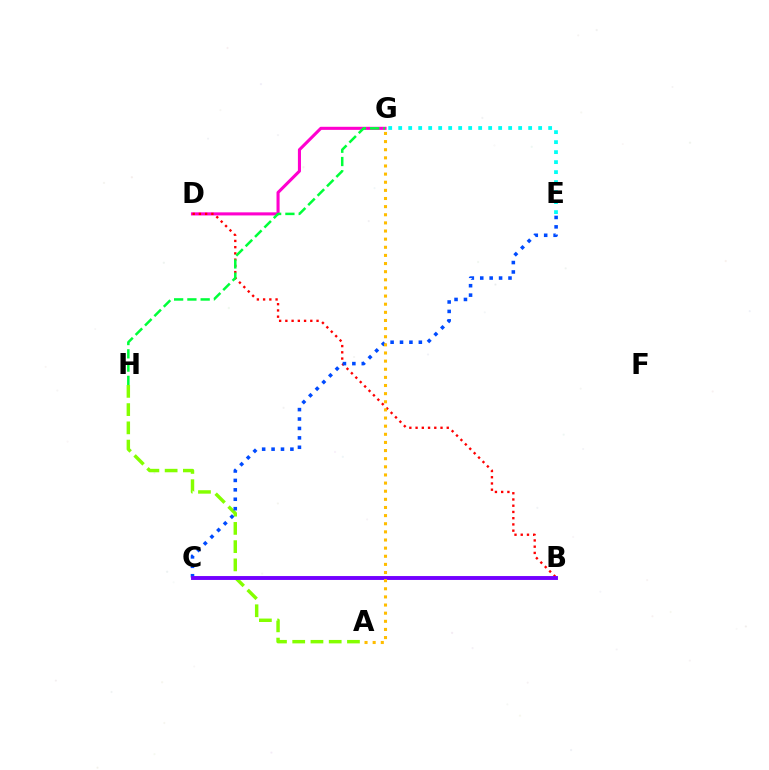{('D', 'G'): [{'color': '#ff00cf', 'line_style': 'solid', 'thickness': 2.22}], ('B', 'D'): [{'color': '#ff0000', 'line_style': 'dotted', 'thickness': 1.69}], ('A', 'H'): [{'color': '#84ff00', 'line_style': 'dashed', 'thickness': 2.48}], ('C', 'E'): [{'color': '#004bff', 'line_style': 'dotted', 'thickness': 2.56}], ('G', 'H'): [{'color': '#00ff39', 'line_style': 'dashed', 'thickness': 1.8}], ('B', 'C'): [{'color': '#7200ff', 'line_style': 'solid', 'thickness': 2.81}], ('E', 'G'): [{'color': '#00fff6', 'line_style': 'dotted', 'thickness': 2.72}], ('A', 'G'): [{'color': '#ffbd00', 'line_style': 'dotted', 'thickness': 2.21}]}